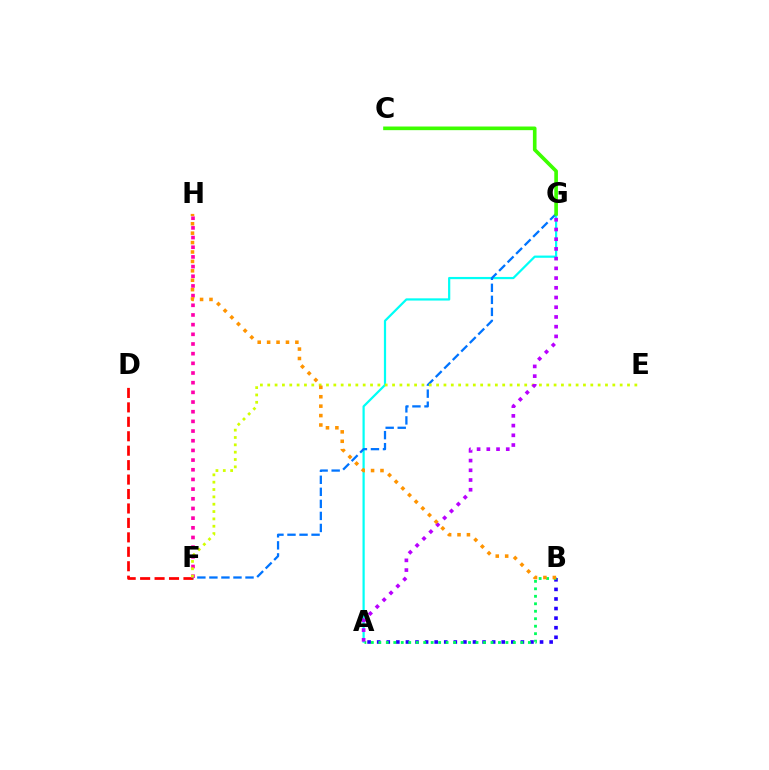{('D', 'F'): [{'color': '#ff0000', 'line_style': 'dashed', 'thickness': 1.96}], ('A', 'B'): [{'color': '#2500ff', 'line_style': 'dotted', 'thickness': 2.6}, {'color': '#00ff5c', 'line_style': 'dotted', 'thickness': 2.03}], ('A', 'G'): [{'color': '#00fff6', 'line_style': 'solid', 'thickness': 1.6}, {'color': '#b900ff', 'line_style': 'dotted', 'thickness': 2.64}], ('F', 'G'): [{'color': '#0074ff', 'line_style': 'dashed', 'thickness': 1.64}], ('F', 'H'): [{'color': '#ff00ac', 'line_style': 'dotted', 'thickness': 2.63}], ('E', 'F'): [{'color': '#d1ff00', 'line_style': 'dotted', 'thickness': 1.99}], ('B', 'H'): [{'color': '#ff9400', 'line_style': 'dotted', 'thickness': 2.56}], ('C', 'G'): [{'color': '#3dff00', 'line_style': 'solid', 'thickness': 2.62}]}